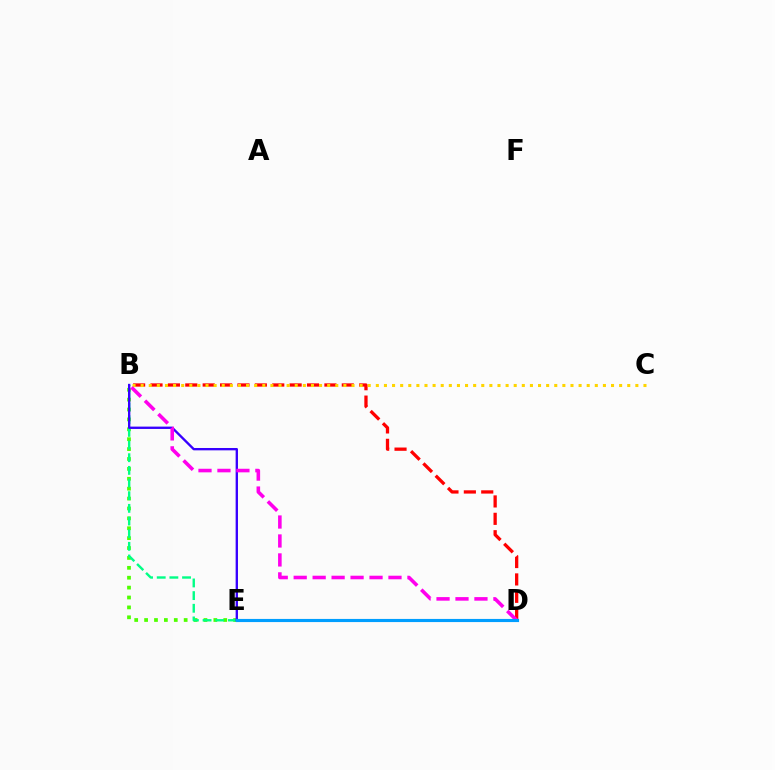{('B', 'E'): [{'color': '#4fff00', 'line_style': 'dotted', 'thickness': 2.69}, {'color': '#00ff86', 'line_style': 'dashed', 'thickness': 1.72}, {'color': '#3700ff', 'line_style': 'solid', 'thickness': 1.69}], ('B', 'D'): [{'color': '#ff0000', 'line_style': 'dashed', 'thickness': 2.36}, {'color': '#ff00ed', 'line_style': 'dashed', 'thickness': 2.58}], ('B', 'C'): [{'color': '#ffd500', 'line_style': 'dotted', 'thickness': 2.2}], ('D', 'E'): [{'color': '#009eff', 'line_style': 'solid', 'thickness': 2.26}]}